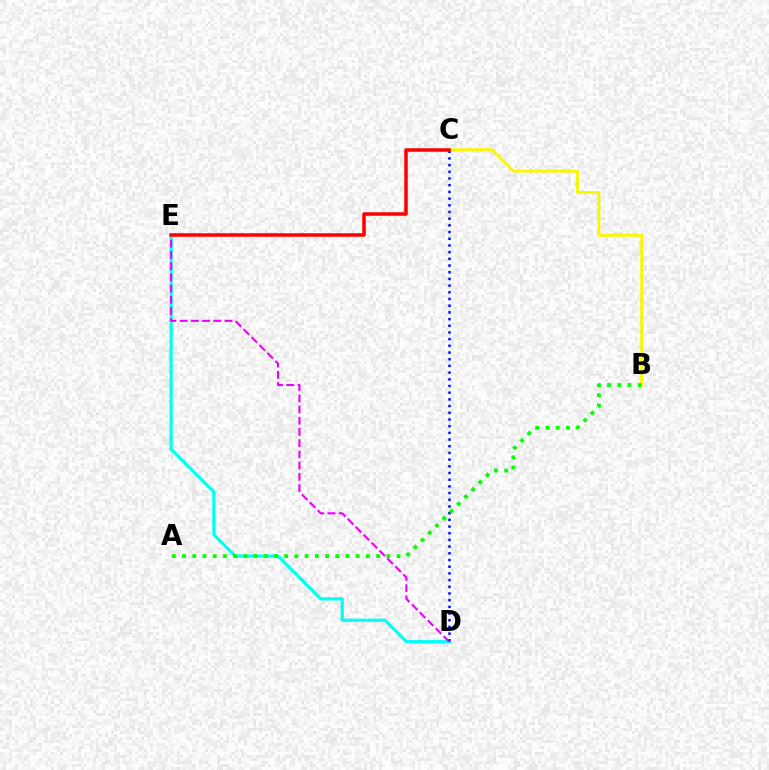{('B', 'C'): [{'color': '#fcf500', 'line_style': 'solid', 'thickness': 2.06}], ('D', 'E'): [{'color': '#00fff6', 'line_style': 'solid', 'thickness': 2.31}, {'color': '#ee00ff', 'line_style': 'dashed', 'thickness': 1.52}], ('C', 'D'): [{'color': '#0010ff', 'line_style': 'dotted', 'thickness': 1.82}], ('A', 'B'): [{'color': '#08ff00', 'line_style': 'dotted', 'thickness': 2.78}], ('C', 'E'): [{'color': '#ff0000', 'line_style': 'solid', 'thickness': 2.53}]}